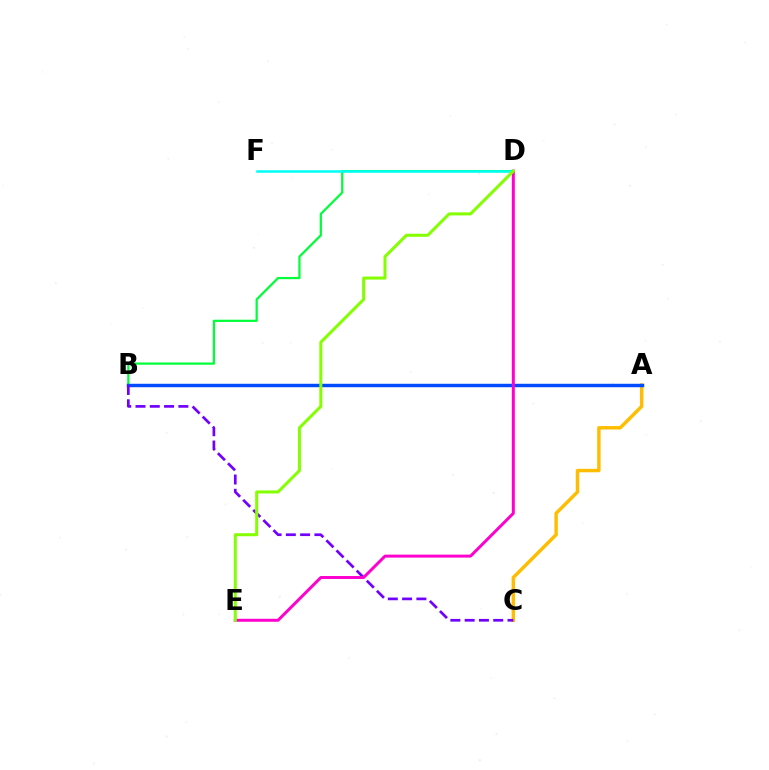{('A', 'C'): [{'color': '#ffbd00', 'line_style': 'solid', 'thickness': 2.47}], ('B', 'D'): [{'color': '#00ff39', 'line_style': 'solid', 'thickness': 1.61}], ('A', 'B'): [{'color': '#ff0000', 'line_style': 'solid', 'thickness': 1.83}, {'color': '#004bff', 'line_style': 'solid', 'thickness': 2.48}], ('D', 'F'): [{'color': '#00fff6', 'line_style': 'solid', 'thickness': 1.81}], ('B', 'C'): [{'color': '#7200ff', 'line_style': 'dashed', 'thickness': 1.94}], ('D', 'E'): [{'color': '#ff00cf', 'line_style': 'solid', 'thickness': 2.14}, {'color': '#84ff00', 'line_style': 'solid', 'thickness': 2.17}]}